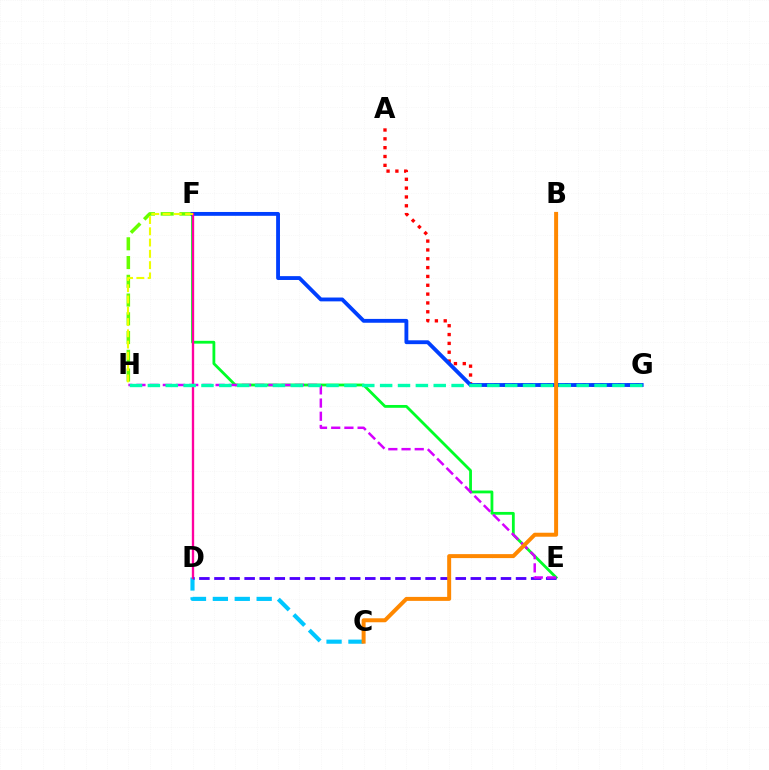{('F', 'H'): [{'color': '#66ff00', 'line_style': 'dashed', 'thickness': 2.55}, {'color': '#eeff00', 'line_style': 'dashed', 'thickness': 1.53}], ('A', 'G'): [{'color': '#ff0000', 'line_style': 'dotted', 'thickness': 2.4}], ('E', 'F'): [{'color': '#00ff27', 'line_style': 'solid', 'thickness': 2.02}], ('F', 'G'): [{'color': '#003fff', 'line_style': 'solid', 'thickness': 2.77}], ('C', 'D'): [{'color': '#00c7ff', 'line_style': 'dashed', 'thickness': 2.98}], ('D', 'F'): [{'color': '#ff00a0', 'line_style': 'solid', 'thickness': 1.68}], ('D', 'E'): [{'color': '#4f00ff', 'line_style': 'dashed', 'thickness': 2.05}], ('E', 'H'): [{'color': '#d600ff', 'line_style': 'dashed', 'thickness': 1.79}], ('G', 'H'): [{'color': '#00ffaf', 'line_style': 'dashed', 'thickness': 2.43}], ('B', 'C'): [{'color': '#ff8800', 'line_style': 'solid', 'thickness': 2.86}]}